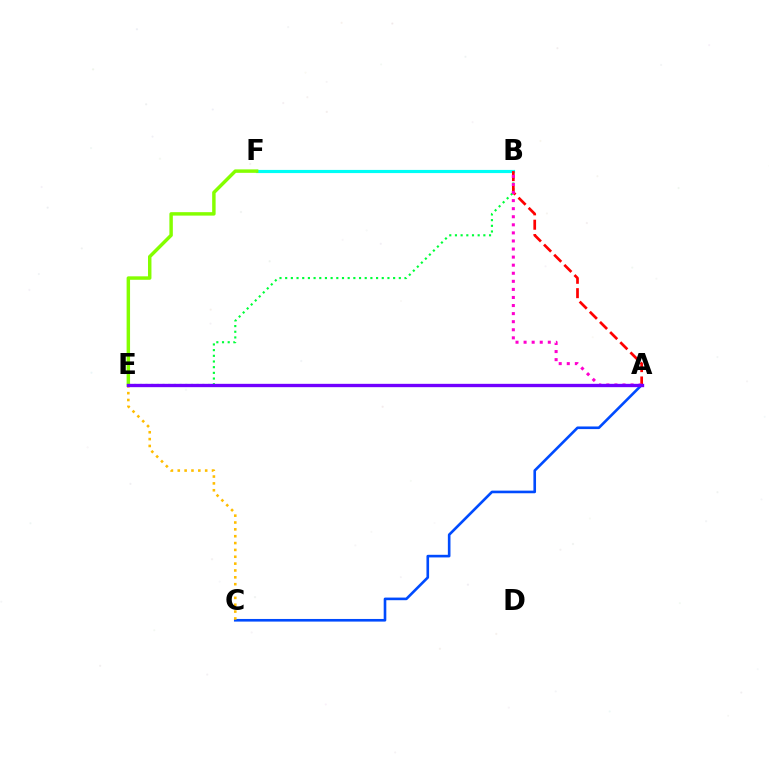{('A', 'C'): [{'color': '#004bff', 'line_style': 'solid', 'thickness': 1.89}], ('C', 'E'): [{'color': '#ffbd00', 'line_style': 'dotted', 'thickness': 1.86}], ('B', 'E'): [{'color': '#00ff39', 'line_style': 'dotted', 'thickness': 1.54}], ('B', 'F'): [{'color': '#00fff6', 'line_style': 'solid', 'thickness': 2.28}], ('E', 'F'): [{'color': '#84ff00', 'line_style': 'solid', 'thickness': 2.48}], ('A', 'B'): [{'color': '#ff0000', 'line_style': 'dashed', 'thickness': 1.95}, {'color': '#ff00cf', 'line_style': 'dotted', 'thickness': 2.19}], ('A', 'E'): [{'color': '#7200ff', 'line_style': 'solid', 'thickness': 2.4}]}